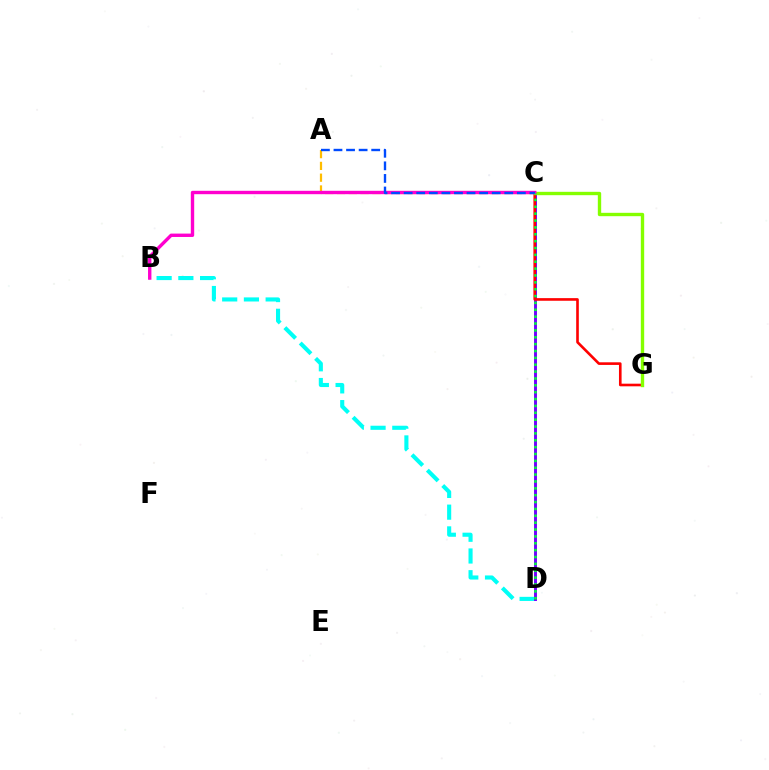{('B', 'D'): [{'color': '#00fff6', 'line_style': 'dashed', 'thickness': 2.95}], ('C', 'D'): [{'color': '#7200ff', 'line_style': 'solid', 'thickness': 2.11}, {'color': '#00ff39', 'line_style': 'dotted', 'thickness': 1.87}], ('C', 'G'): [{'color': '#ff0000', 'line_style': 'solid', 'thickness': 1.89}, {'color': '#84ff00', 'line_style': 'solid', 'thickness': 2.42}], ('A', 'C'): [{'color': '#ffbd00', 'line_style': 'dashed', 'thickness': 1.6}, {'color': '#004bff', 'line_style': 'dashed', 'thickness': 1.71}], ('B', 'C'): [{'color': '#ff00cf', 'line_style': 'solid', 'thickness': 2.44}]}